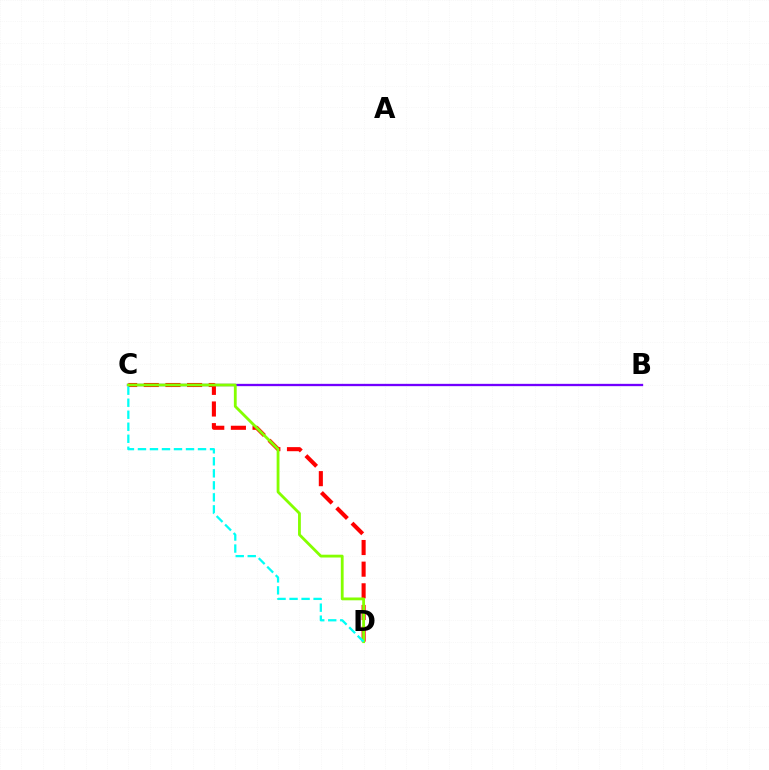{('B', 'C'): [{'color': '#7200ff', 'line_style': 'solid', 'thickness': 1.67}], ('C', 'D'): [{'color': '#ff0000', 'line_style': 'dashed', 'thickness': 2.94}, {'color': '#84ff00', 'line_style': 'solid', 'thickness': 2.03}, {'color': '#00fff6', 'line_style': 'dashed', 'thickness': 1.63}]}